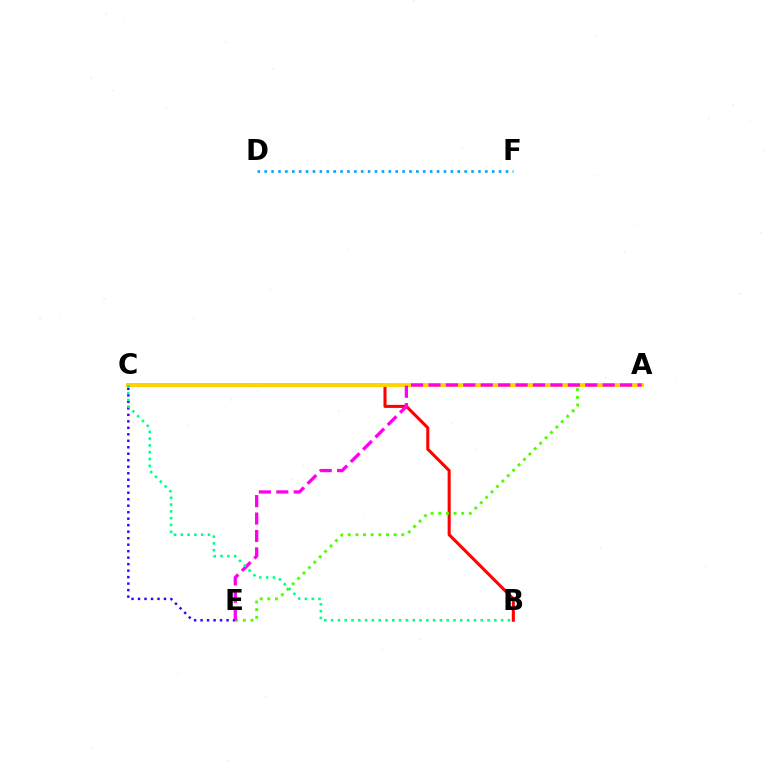{('D', 'F'): [{'color': '#009eff', 'line_style': 'dotted', 'thickness': 1.87}], ('B', 'C'): [{'color': '#ff0000', 'line_style': 'solid', 'thickness': 2.19}, {'color': '#00ff86', 'line_style': 'dotted', 'thickness': 1.85}], ('A', 'E'): [{'color': '#4fff00', 'line_style': 'dotted', 'thickness': 2.08}, {'color': '#ff00ed', 'line_style': 'dashed', 'thickness': 2.37}], ('C', 'E'): [{'color': '#3700ff', 'line_style': 'dotted', 'thickness': 1.76}], ('A', 'C'): [{'color': '#ffd500', 'line_style': 'solid', 'thickness': 2.77}]}